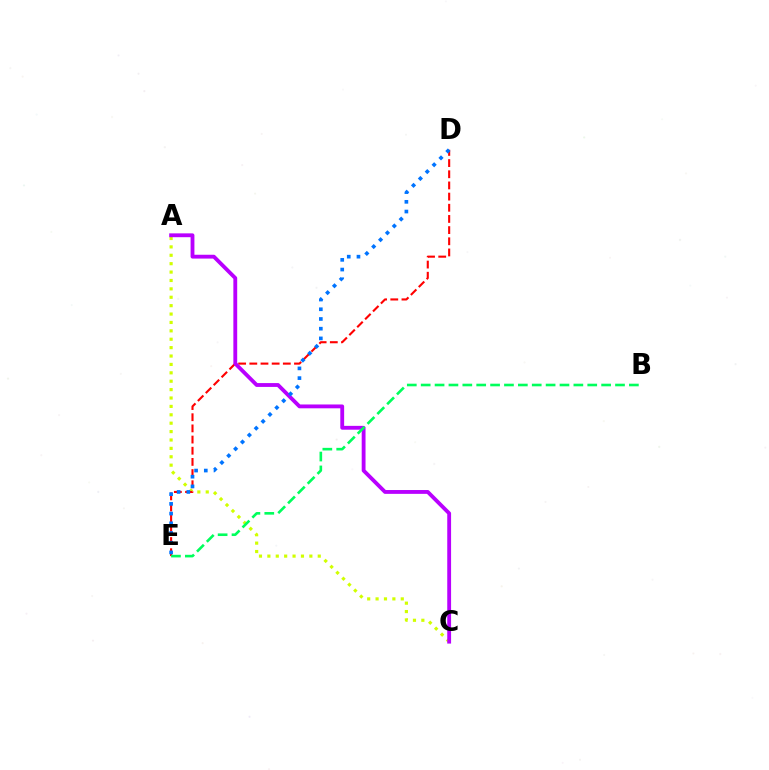{('A', 'C'): [{'color': '#d1ff00', 'line_style': 'dotted', 'thickness': 2.28}, {'color': '#b900ff', 'line_style': 'solid', 'thickness': 2.76}], ('D', 'E'): [{'color': '#ff0000', 'line_style': 'dashed', 'thickness': 1.52}, {'color': '#0074ff', 'line_style': 'dotted', 'thickness': 2.64}], ('B', 'E'): [{'color': '#00ff5c', 'line_style': 'dashed', 'thickness': 1.89}]}